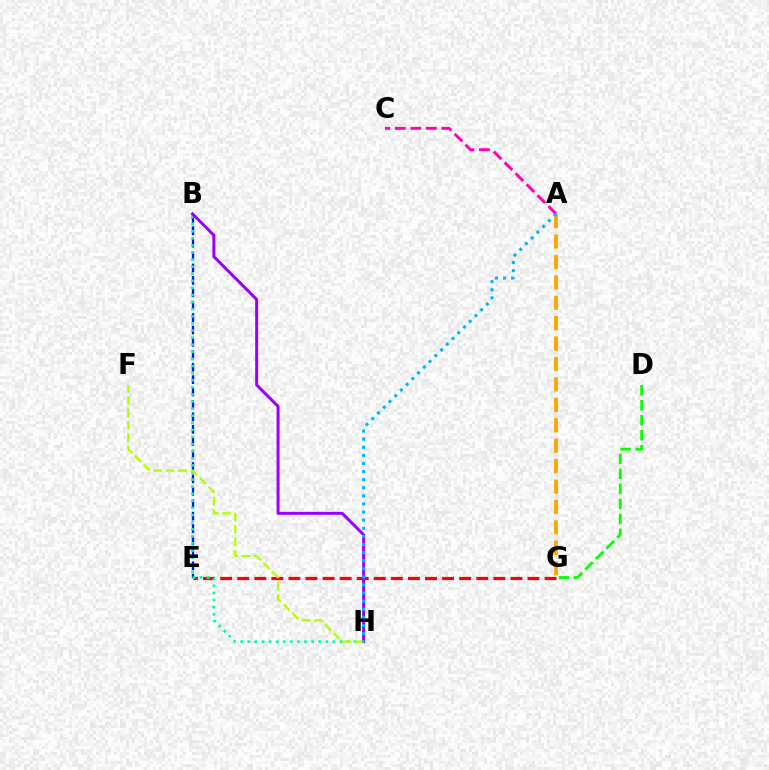{('E', 'G'): [{'color': '#ff0000', 'line_style': 'dashed', 'thickness': 2.32}], ('B', 'E'): [{'color': '#0010ff', 'line_style': 'dashed', 'thickness': 1.69}], ('B', 'H'): [{'color': '#00ff9d', 'line_style': 'dotted', 'thickness': 1.93}, {'color': '#9b00ff', 'line_style': 'solid', 'thickness': 2.15}], ('A', 'C'): [{'color': '#ff00bd', 'line_style': 'dashed', 'thickness': 2.1}], ('A', 'G'): [{'color': '#ffa500', 'line_style': 'dashed', 'thickness': 2.77}], ('F', 'H'): [{'color': '#b3ff00', 'line_style': 'dashed', 'thickness': 1.69}], ('D', 'G'): [{'color': '#08ff00', 'line_style': 'dashed', 'thickness': 2.04}], ('A', 'H'): [{'color': '#00b5ff', 'line_style': 'dotted', 'thickness': 2.2}]}